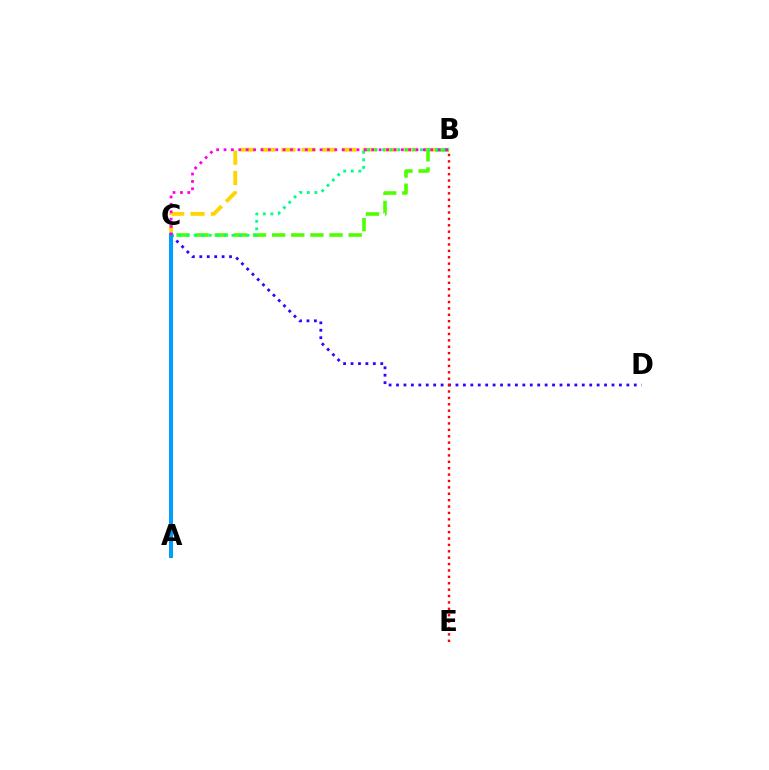{('B', 'C'): [{'color': '#ffd500', 'line_style': 'dashed', 'thickness': 2.77}, {'color': '#4fff00', 'line_style': 'dashed', 'thickness': 2.6}, {'color': '#00ff86', 'line_style': 'dotted', 'thickness': 2.05}, {'color': '#ff00ed', 'line_style': 'dotted', 'thickness': 2.01}], ('C', 'D'): [{'color': '#3700ff', 'line_style': 'dotted', 'thickness': 2.02}], ('A', 'C'): [{'color': '#009eff', 'line_style': 'solid', 'thickness': 2.88}], ('B', 'E'): [{'color': '#ff0000', 'line_style': 'dotted', 'thickness': 1.74}]}